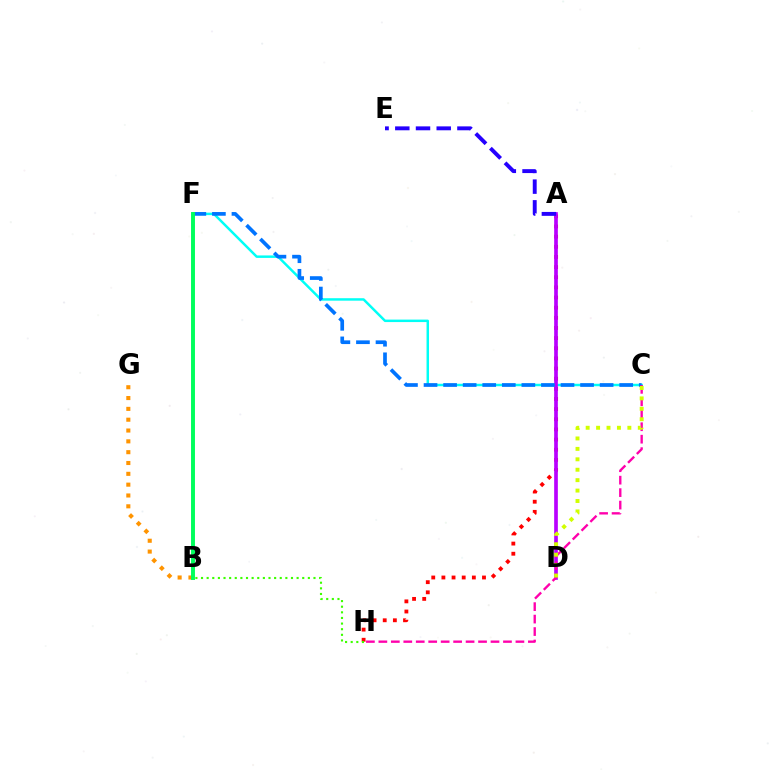{('A', 'H'): [{'color': '#ff0000', 'line_style': 'dotted', 'thickness': 2.76}], ('C', 'F'): [{'color': '#00fff6', 'line_style': 'solid', 'thickness': 1.78}, {'color': '#0074ff', 'line_style': 'dashed', 'thickness': 2.66}], ('A', 'D'): [{'color': '#b900ff', 'line_style': 'solid', 'thickness': 2.64}], ('C', 'H'): [{'color': '#ff00ac', 'line_style': 'dashed', 'thickness': 1.69}], ('B', 'G'): [{'color': '#ff9400', 'line_style': 'dotted', 'thickness': 2.94}], ('B', 'H'): [{'color': '#3dff00', 'line_style': 'dotted', 'thickness': 1.53}], ('C', 'D'): [{'color': '#d1ff00', 'line_style': 'dotted', 'thickness': 2.83}], ('B', 'F'): [{'color': '#00ff5c', 'line_style': 'solid', 'thickness': 2.83}], ('A', 'E'): [{'color': '#2500ff', 'line_style': 'dashed', 'thickness': 2.81}]}